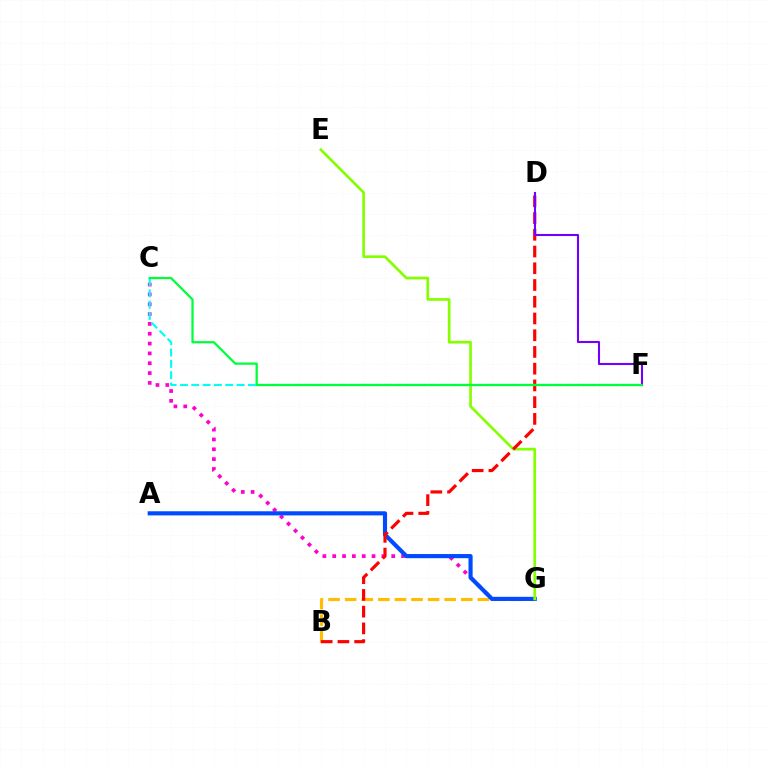{('B', 'G'): [{'color': '#ffbd00', 'line_style': 'dashed', 'thickness': 2.25}], ('C', 'G'): [{'color': '#ff00cf', 'line_style': 'dotted', 'thickness': 2.67}], ('A', 'G'): [{'color': '#004bff', 'line_style': 'solid', 'thickness': 2.98}], ('E', 'G'): [{'color': '#84ff00', 'line_style': 'solid', 'thickness': 1.93}], ('B', 'D'): [{'color': '#ff0000', 'line_style': 'dashed', 'thickness': 2.27}], ('D', 'F'): [{'color': '#7200ff', 'line_style': 'solid', 'thickness': 1.51}], ('C', 'F'): [{'color': '#00fff6', 'line_style': 'dashed', 'thickness': 1.54}, {'color': '#00ff39', 'line_style': 'solid', 'thickness': 1.62}]}